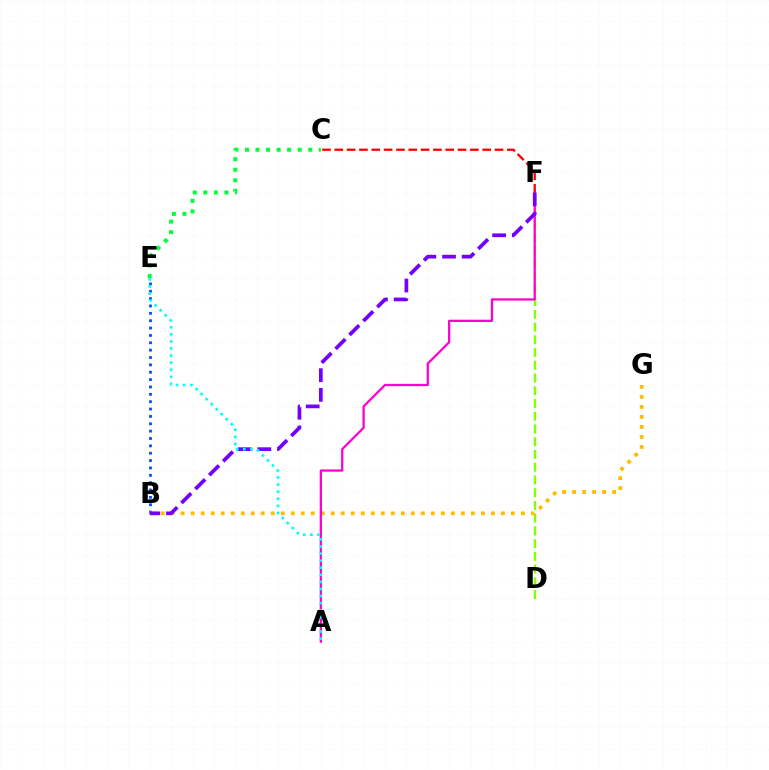{('D', 'F'): [{'color': '#84ff00', 'line_style': 'dashed', 'thickness': 1.73}], ('B', 'E'): [{'color': '#004bff', 'line_style': 'dotted', 'thickness': 2.0}], ('C', 'E'): [{'color': '#00ff39', 'line_style': 'dotted', 'thickness': 2.87}], ('B', 'G'): [{'color': '#ffbd00', 'line_style': 'dotted', 'thickness': 2.72}], ('A', 'F'): [{'color': '#ff00cf', 'line_style': 'solid', 'thickness': 1.63}], ('B', 'F'): [{'color': '#7200ff', 'line_style': 'dashed', 'thickness': 2.67}], ('A', 'E'): [{'color': '#00fff6', 'line_style': 'dotted', 'thickness': 1.93}], ('C', 'F'): [{'color': '#ff0000', 'line_style': 'dashed', 'thickness': 1.67}]}